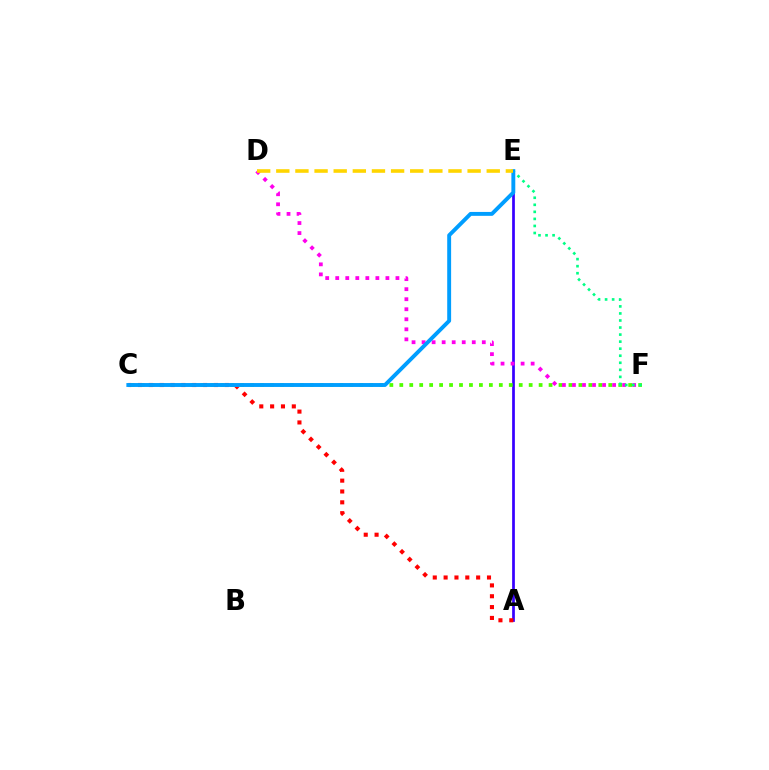{('A', 'E'): [{'color': '#3700ff', 'line_style': 'solid', 'thickness': 1.96}], ('C', 'F'): [{'color': '#4fff00', 'line_style': 'dotted', 'thickness': 2.7}], ('A', 'C'): [{'color': '#ff0000', 'line_style': 'dotted', 'thickness': 2.95}], ('D', 'F'): [{'color': '#ff00ed', 'line_style': 'dotted', 'thickness': 2.73}], ('E', 'F'): [{'color': '#00ff86', 'line_style': 'dotted', 'thickness': 1.91}], ('C', 'E'): [{'color': '#009eff', 'line_style': 'solid', 'thickness': 2.81}], ('D', 'E'): [{'color': '#ffd500', 'line_style': 'dashed', 'thickness': 2.6}]}